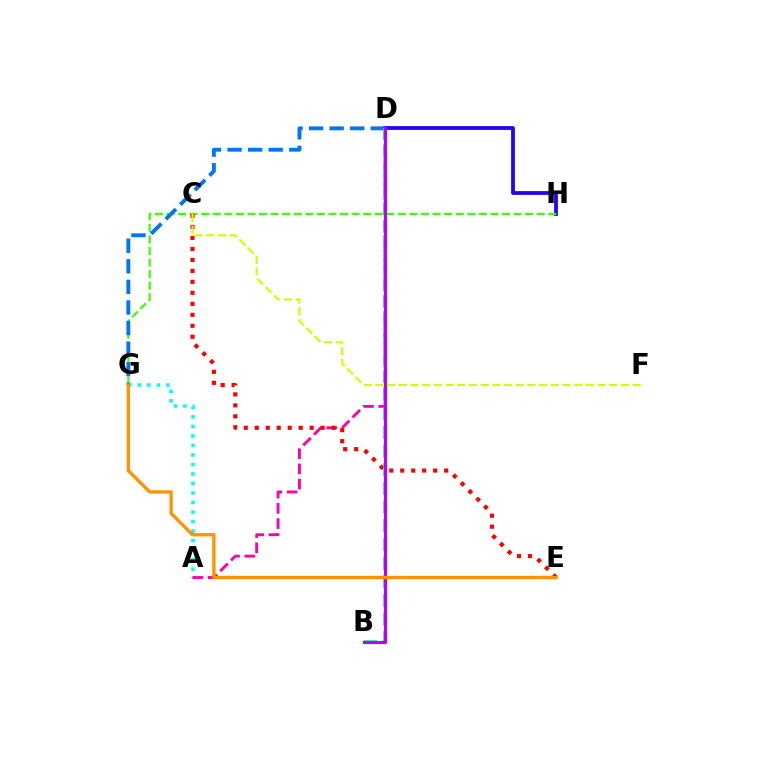{('D', 'H'): [{'color': '#2500ff', 'line_style': 'solid', 'thickness': 2.72}], ('G', 'H'): [{'color': '#3dff00', 'line_style': 'dashed', 'thickness': 1.57}], ('A', 'G'): [{'color': '#00fff6', 'line_style': 'dotted', 'thickness': 2.58}], ('A', 'D'): [{'color': '#ff00ac', 'line_style': 'dashed', 'thickness': 2.07}], ('D', 'G'): [{'color': '#0074ff', 'line_style': 'dashed', 'thickness': 2.8}], ('C', 'E'): [{'color': '#ff0000', 'line_style': 'dotted', 'thickness': 2.98}], ('B', 'D'): [{'color': '#00ff5c', 'line_style': 'dashed', 'thickness': 2.54}, {'color': '#b900ff', 'line_style': 'solid', 'thickness': 2.26}], ('E', 'G'): [{'color': '#ff9400', 'line_style': 'solid', 'thickness': 2.41}], ('C', 'F'): [{'color': '#d1ff00', 'line_style': 'dashed', 'thickness': 1.59}]}